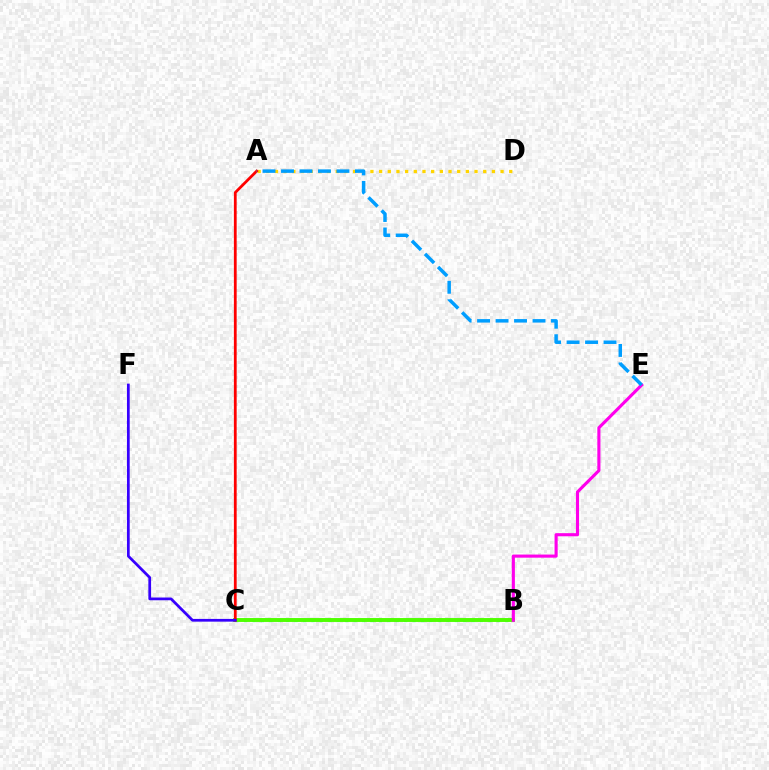{('B', 'C'): [{'color': '#00ff86', 'line_style': 'dotted', 'thickness': 2.29}, {'color': '#4fff00', 'line_style': 'solid', 'thickness': 2.82}], ('A', 'D'): [{'color': '#ffd500', 'line_style': 'dotted', 'thickness': 2.36}], ('B', 'E'): [{'color': '#ff00ed', 'line_style': 'solid', 'thickness': 2.24}], ('A', 'C'): [{'color': '#ff0000', 'line_style': 'solid', 'thickness': 2.0}], ('A', 'E'): [{'color': '#009eff', 'line_style': 'dashed', 'thickness': 2.51}], ('C', 'F'): [{'color': '#3700ff', 'line_style': 'solid', 'thickness': 1.97}]}